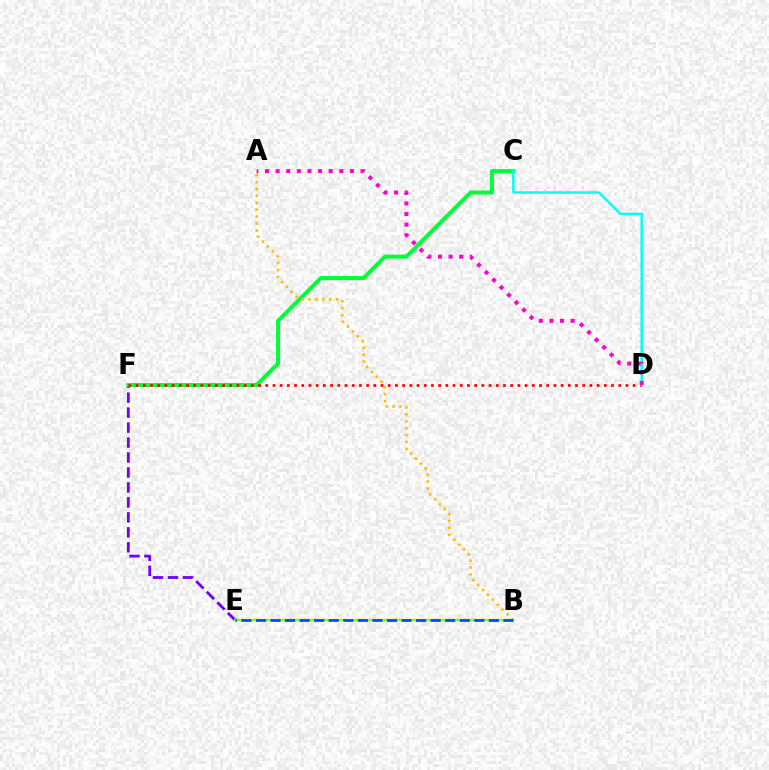{('E', 'F'): [{'color': '#7200ff', 'line_style': 'dashed', 'thickness': 2.03}], ('C', 'F'): [{'color': '#00ff39', 'line_style': 'solid', 'thickness': 2.88}], ('B', 'E'): [{'color': '#84ff00', 'line_style': 'solid', 'thickness': 1.68}, {'color': '#004bff', 'line_style': 'dashed', 'thickness': 1.98}], ('D', 'F'): [{'color': '#ff0000', 'line_style': 'dotted', 'thickness': 1.96}], ('A', 'B'): [{'color': '#ffbd00', 'line_style': 'dotted', 'thickness': 1.88}], ('C', 'D'): [{'color': '#00fff6', 'line_style': 'solid', 'thickness': 1.77}], ('A', 'D'): [{'color': '#ff00cf', 'line_style': 'dotted', 'thickness': 2.88}]}